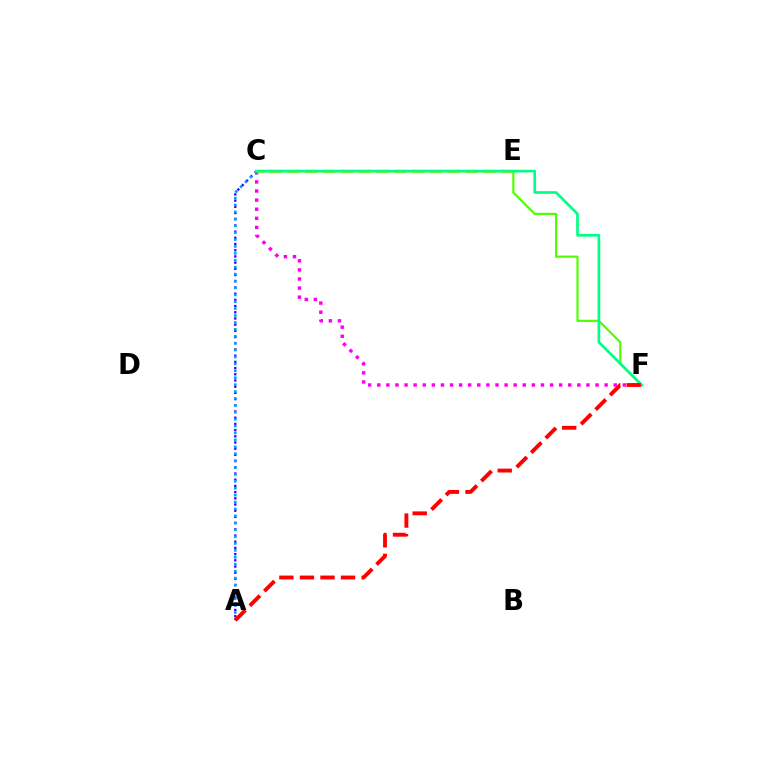{('C', 'F'): [{'color': '#ff00ed', 'line_style': 'dotted', 'thickness': 2.47}, {'color': '#4fff00', 'line_style': 'solid', 'thickness': 1.57}, {'color': '#00ff86', 'line_style': 'solid', 'thickness': 1.94}], ('A', 'C'): [{'color': '#3700ff', 'line_style': 'dotted', 'thickness': 1.69}, {'color': '#009eff', 'line_style': 'dotted', 'thickness': 1.88}], ('C', 'E'): [{'color': '#ffd500', 'line_style': 'dashed', 'thickness': 2.42}], ('A', 'F'): [{'color': '#ff0000', 'line_style': 'dashed', 'thickness': 2.79}]}